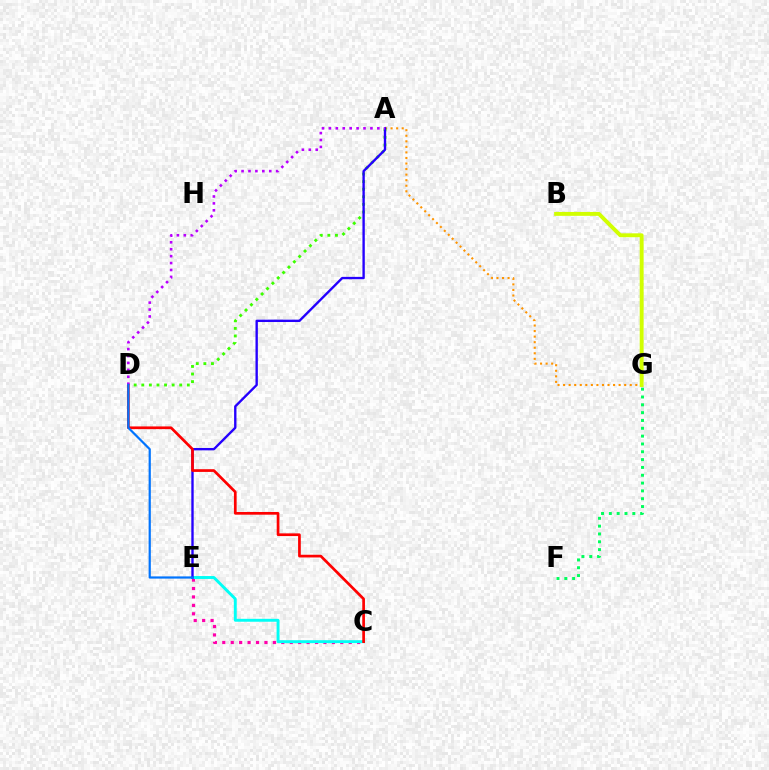{('A', 'G'): [{'color': '#ff9400', 'line_style': 'dotted', 'thickness': 1.51}], ('C', 'E'): [{'color': '#ff00ac', 'line_style': 'dotted', 'thickness': 2.29}, {'color': '#00fff6', 'line_style': 'solid', 'thickness': 2.1}], ('F', 'G'): [{'color': '#00ff5c', 'line_style': 'dotted', 'thickness': 2.13}], ('A', 'D'): [{'color': '#3dff00', 'line_style': 'dotted', 'thickness': 2.06}, {'color': '#b900ff', 'line_style': 'dotted', 'thickness': 1.88}], ('A', 'E'): [{'color': '#2500ff', 'line_style': 'solid', 'thickness': 1.71}], ('C', 'D'): [{'color': '#ff0000', 'line_style': 'solid', 'thickness': 1.94}], ('B', 'G'): [{'color': '#d1ff00', 'line_style': 'solid', 'thickness': 2.81}], ('D', 'E'): [{'color': '#0074ff', 'line_style': 'solid', 'thickness': 1.59}]}